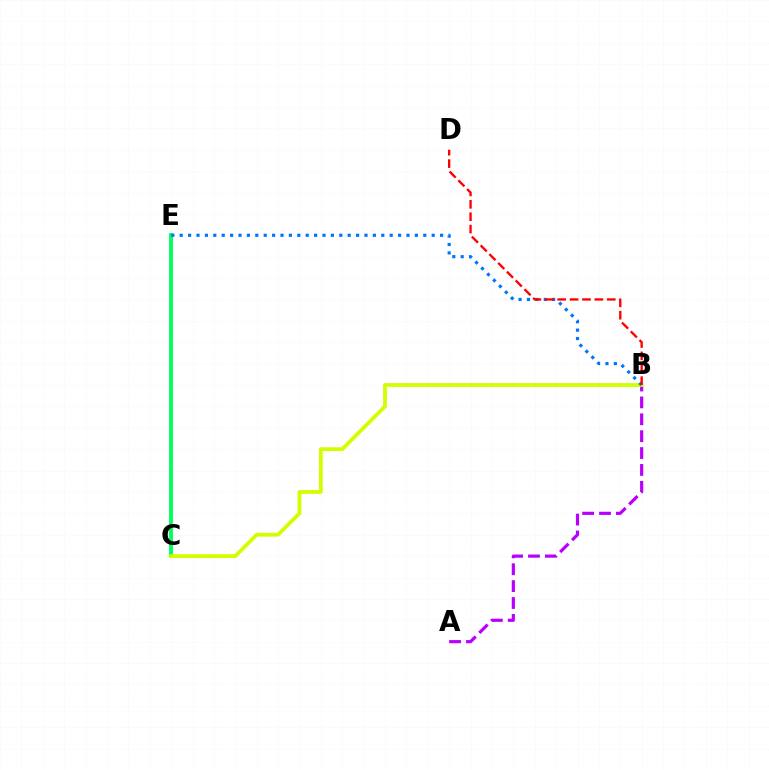{('C', 'E'): [{'color': '#00ff5c', 'line_style': 'solid', 'thickness': 2.78}], ('A', 'B'): [{'color': '#b900ff', 'line_style': 'dashed', 'thickness': 2.29}], ('B', 'C'): [{'color': '#d1ff00', 'line_style': 'solid', 'thickness': 2.74}], ('B', 'E'): [{'color': '#0074ff', 'line_style': 'dotted', 'thickness': 2.28}], ('B', 'D'): [{'color': '#ff0000', 'line_style': 'dashed', 'thickness': 1.68}]}